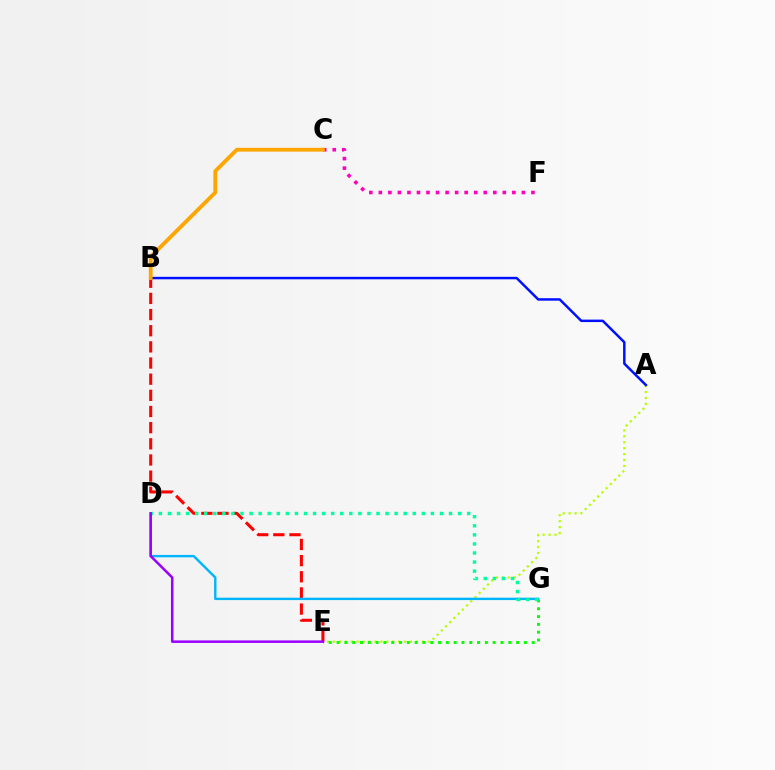{('A', 'E'): [{'color': '#b3ff00', 'line_style': 'dotted', 'thickness': 1.61}], ('C', 'F'): [{'color': '#ff00bd', 'line_style': 'dotted', 'thickness': 2.59}], ('E', 'G'): [{'color': '#08ff00', 'line_style': 'dotted', 'thickness': 2.12}], ('B', 'E'): [{'color': '#ff0000', 'line_style': 'dashed', 'thickness': 2.19}], ('A', 'B'): [{'color': '#0010ff', 'line_style': 'solid', 'thickness': 1.79}], ('D', 'G'): [{'color': '#00b5ff', 'line_style': 'solid', 'thickness': 1.72}, {'color': '#00ff9d', 'line_style': 'dotted', 'thickness': 2.46}], ('B', 'C'): [{'color': '#ffa500', 'line_style': 'solid', 'thickness': 2.75}], ('D', 'E'): [{'color': '#9b00ff', 'line_style': 'solid', 'thickness': 1.81}]}